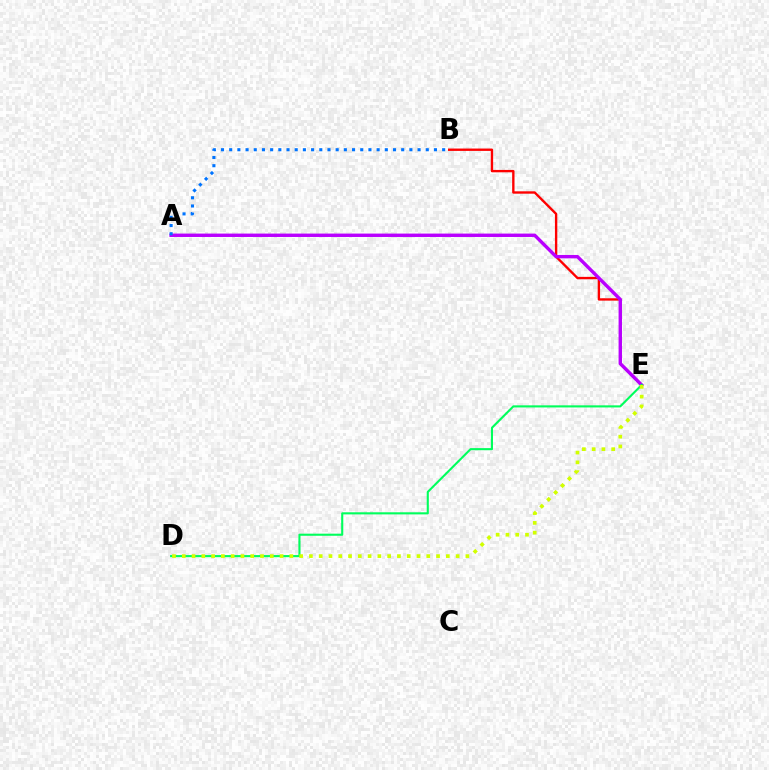{('B', 'E'): [{'color': '#ff0000', 'line_style': 'solid', 'thickness': 1.71}], ('A', 'E'): [{'color': '#b900ff', 'line_style': 'solid', 'thickness': 2.45}], ('A', 'B'): [{'color': '#0074ff', 'line_style': 'dotted', 'thickness': 2.23}], ('D', 'E'): [{'color': '#00ff5c', 'line_style': 'solid', 'thickness': 1.51}, {'color': '#d1ff00', 'line_style': 'dotted', 'thickness': 2.66}]}